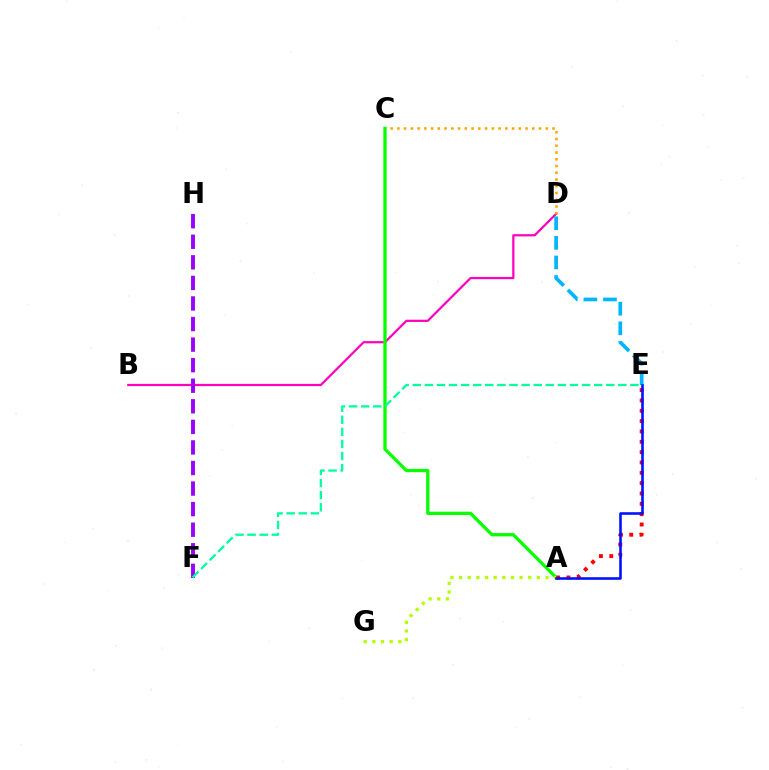{('B', 'D'): [{'color': '#ff00bd', 'line_style': 'solid', 'thickness': 1.6}], ('F', 'H'): [{'color': '#9b00ff', 'line_style': 'dashed', 'thickness': 2.79}], ('C', 'D'): [{'color': '#ffa500', 'line_style': 'dotted', 'thickness': 1.83}], ('A', 'C'): [{'color': '#08ff00', 'line_style': 'solid', 'thickness': 2.36}], ('A', 'E'): [{'color': '#ff0000', 'line_style': 'dotted', 'thickness': 2.81}, {'color': '#0010ff', 'line_style': 'solid', 'thickness': 1.86}], ('A', 'G'): [{'color': '#b3ff00', 'line_style': 'dotted', 'thickness': 2.35}], ('D', 'E'): [{'color': '#00b5ff', 'line_style': 'dashed', 'thickness': 2.66}], ('E', 'F'): [{'color': '#00ff9d', 'line_style': 'dashed', 'thickness': 1.64}]}